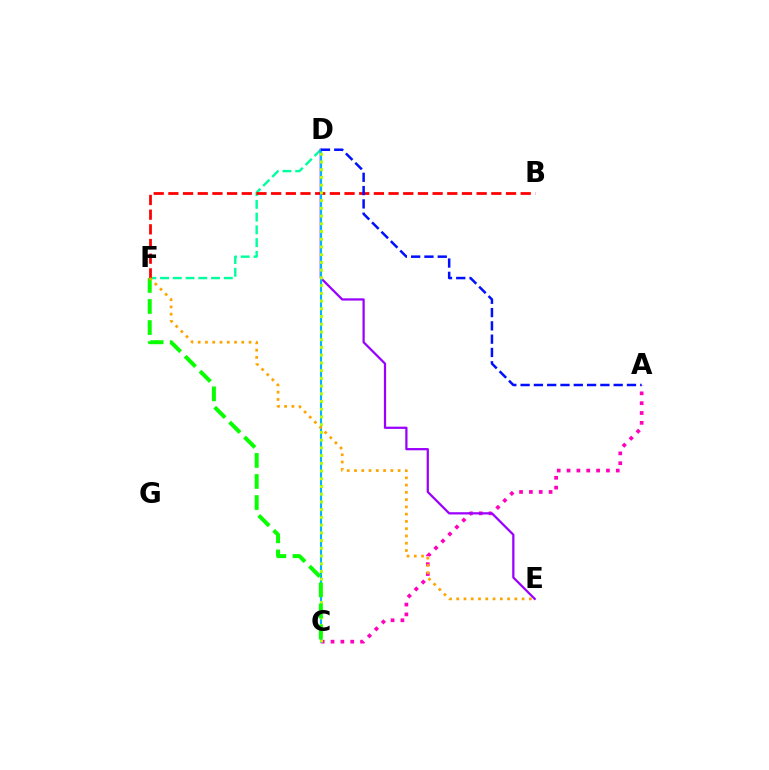{('D', 'F'): [{'color': '#00ff9d', 'line_style': 'dashed', 'thickness': 1.73}], ('A', 'C'): [{'color': '#ff00bd', 'line_style': 'dotted', 'thickness': 2.67}], ('B', 'F'): [{'color': '#ff0000', 'line_style': 'dashed', 'thickness': 1.99}], ('D', 'E'): [{'color': '#9b00ff', 'line_style': 'solid', 'thickness': 1.62}], ('C', 'D'): [{'color': '#00b5ff', 'line_style': 'solid', 'thickness': 1.51}, {'color': '#b3ff00', 'line_style': 'dotted', 'thickness': 2.1}], ('C', 'F'): [{'color': '#08ff00', 'line_style': 'dashed', 'thickness': 2.86}], ('E', 'F'): [{'color': '#ffa500', 'line_style': 'dotted', 'thickness': 1.97}], ('A', 'D'): [{'color': '#0010ff', 'line_style': 'dashed', 'thickness': 1.81}]}